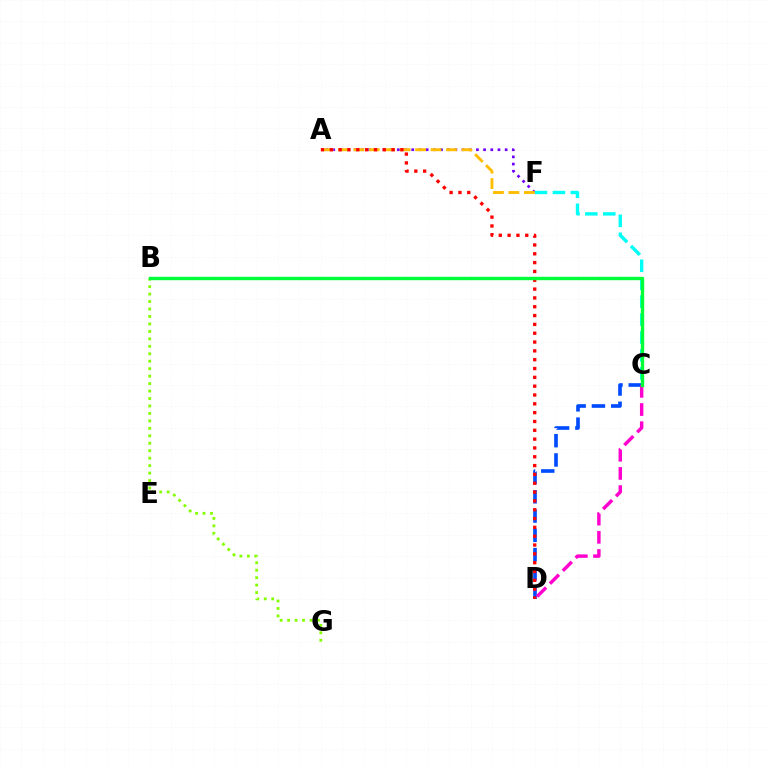{('A', 'F'): [{'color': '#7200ff', 'line_style': 'dotted', 'thickness': 1.95}, {'color': '#ffbd00', 'line_style': 'dashed', 'thickness': 2.1}], ('C', 'F'): [{'color': '#00fff6', 'line_style': 'dashed', 'thickness': 2.44}], ('C', 'D'): [{'color': '#004bff', 'line_style': 'dashed', 'thickness': 2.62}, {'color': '#ff00cf', 'line_style': 'dashed', 'thickness': 2.47}], ('A', 'D'): [{'color': '#ff0000', 'line_style': 'dotted', 'thickness': 2.4}], ('B', 'G'): [{'color': '#84ff00', 'line_style': 'dotted', 'thickness': 2.03}], ('B', 'C'): [{'color': '#00ff39', 'line_style': 'solid', 'thickness': 2.44}]}